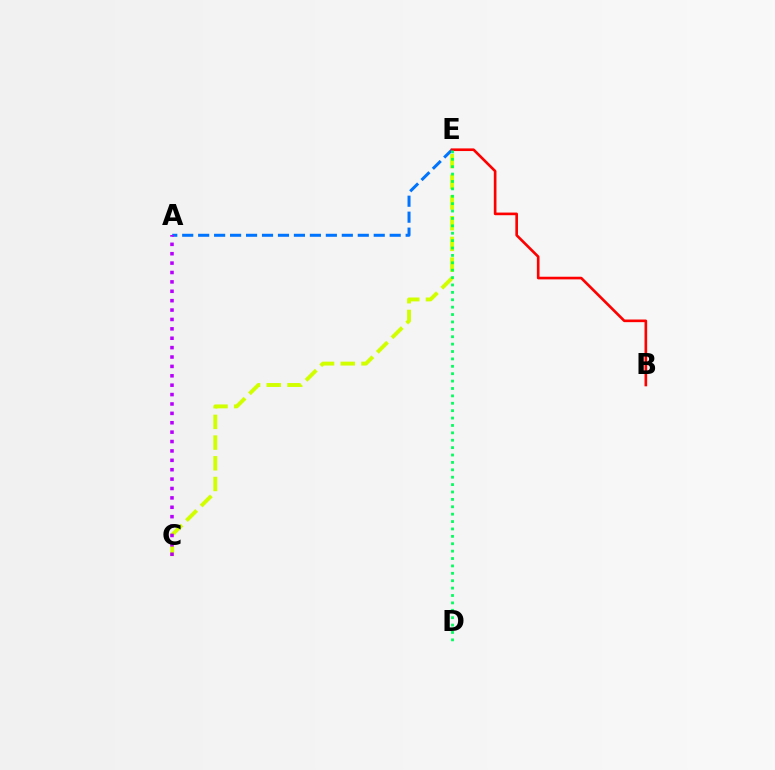{('C', 'E'): [{'color': '#d1ff00', 'line_style': 'dashed', 'thickness': 2.81}], ('A', 'E'): [{'color': '#0074ff', 'line_style': 'dashed', 'thickness': 2.17}], ('A', 'C'): [{'color': '#b900ff', 'line_style': 'dotted', 'thickness': 2.55}], ('B', 'E'): [{'color': '#ff0000', 'line_style': 'solid', 'thickness': 1.9}], ('D', 'E'): [{'color': '#00ff5c', 'line_style': 'dotted', 'thickness': 2.01}]}